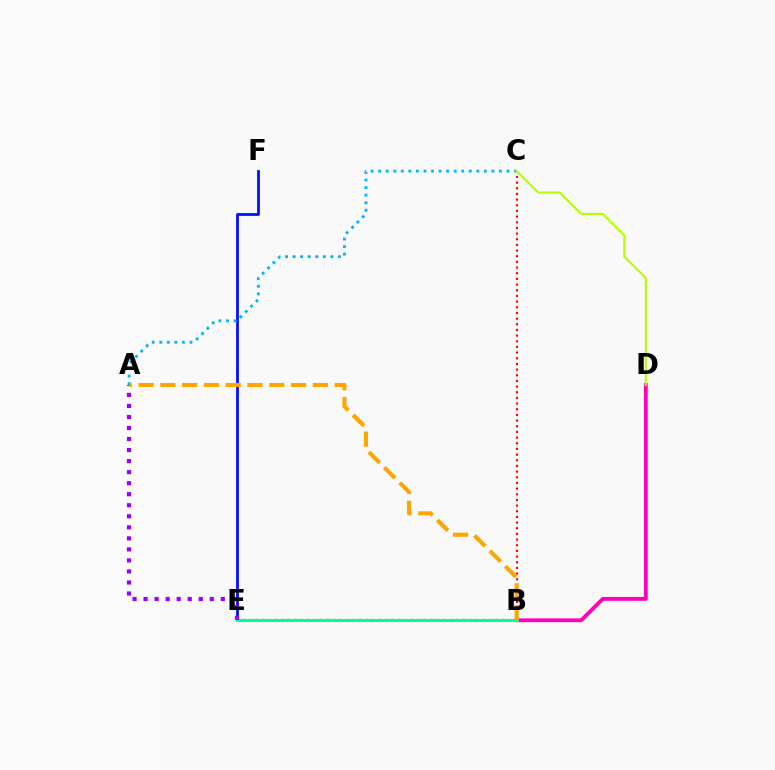{('B', 'C'): [{'color': '#ff0000', 'line_style': 'dotted', 'thickness': 1.54}], ('B', 'D'): [{'color': '#ff00bd', 'line_style': 'solid', 'thickness': 2.74}], ('E', 'F'): [{'color': '#0010ff', 'line_style': 'solid', 'thickness': 2.0}], ('A', 'C'): [{'color': '#00b5ff', 'line_style': 'dotted', 'thickness': 2.05}], ('B', 'E'): [{'color': '#08ff00', 'line_style': 'dotted', 'thickness': 1.76}, {'color': '#00ff9d', 'line_style': 'solid', 'thickness': 2.15}], ('A', 'E'): [{'color': '#9b00ff', 'line_style': 'dotted', 'thickness': 3.0}], ('C', 'D'): [{'color': '#b3ff00', 'line_style': 'solid', 'thickness': 1.5}], ('A', 'B'): [{'color': '#ffa500', 'line_style': 'dashed', 'thickness': 2.96}]}